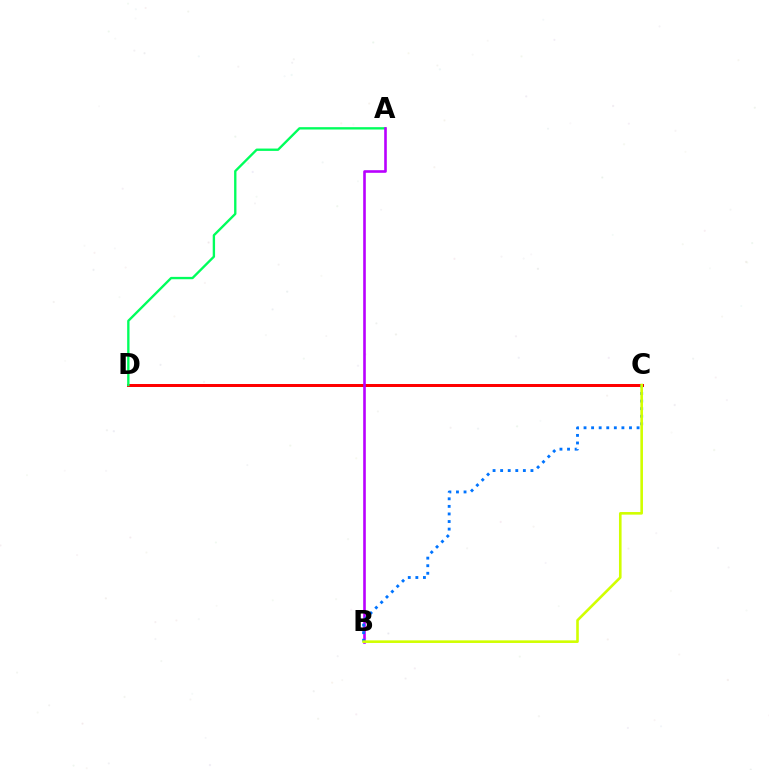{('C', 'D'): [{'color': '#ff0000', 'line_style': 'solid', 'thickness': 2.15}], ('A', 'D'): [{'color': '#00ff5c', 'line_style': 'solid', 'thickness': 1.69}], ('A', 'B'): [{'color': '#b900ff', 'line_style': 'solid', 'thickness': 1.88}], ('B', 'C'): [{'color': '#0074ff', 'line_style': 'dotted', 'thickness': 2.06}, {'color': '#d1ff00', 'line_style': 'solid', 'thickness': 1.88}]}